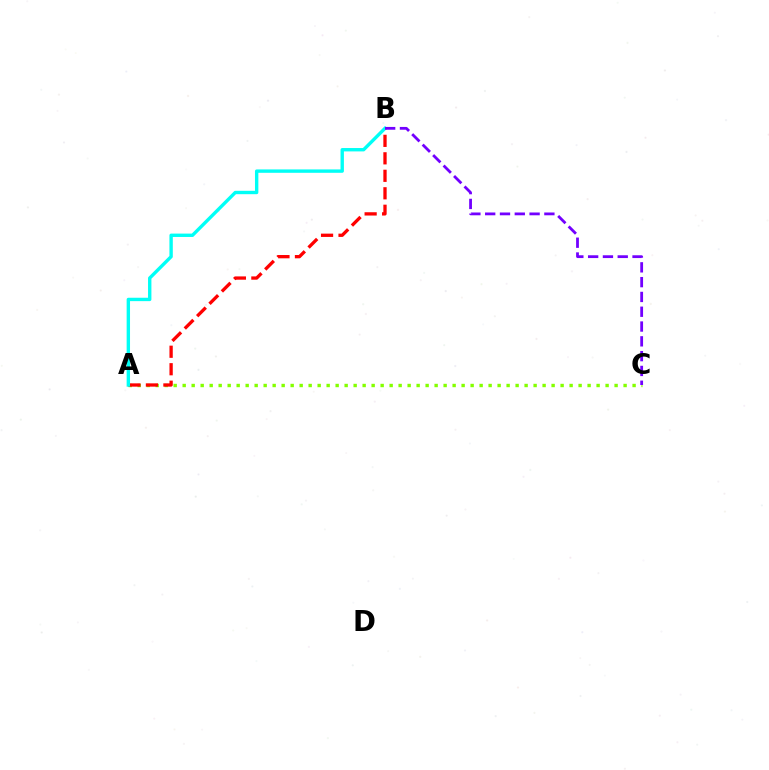{('A', 'C'): [{'color': '#84ff00', 'line_style': 'dotted', 'thickness': 2.44}], ('A', 'B'): [{'color': '#ff0000', 'line_style': 'dashed', 'thickness': 2.37}, {'color': '#00fff6', 'line_style': 'solid', 'thickness': 2.43}], ('B', 'C'): [{'color': '#7200ff', 'line_style': 'dashed', 'thickness': 2.01}]}